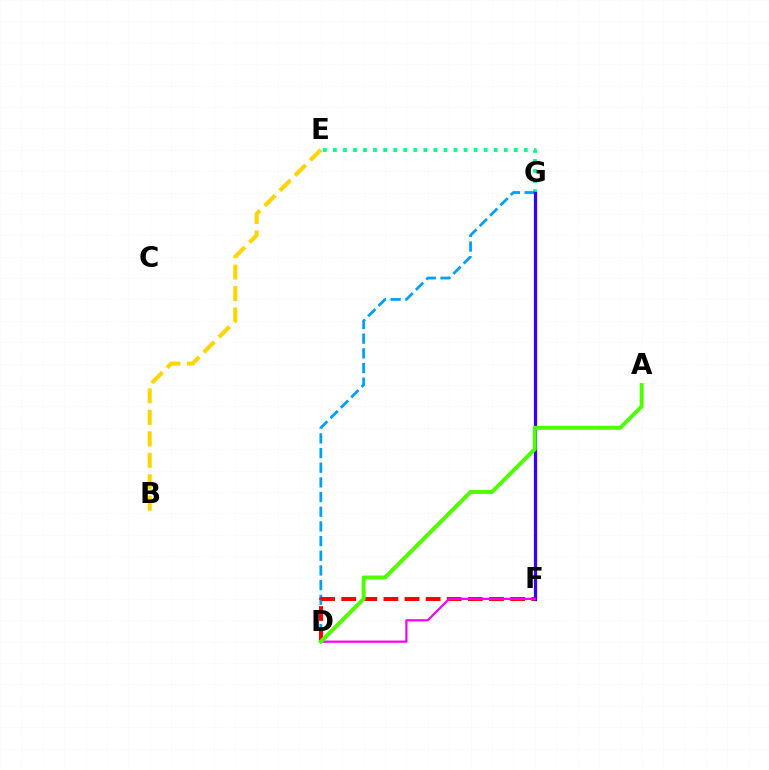{('E', 'G'): [{'color': '#00ff86', 'line_style': 'dotted', 'thickness': 2.73}], ('D', 'G'): [{'color': '#009eff', 'line_style': 'dashed', 'thickness': 1.99}], ('F', 'G'): [{'color': '#3700ff', 'line_style': 'solid', 'thickness': 2.34}], ('B', 'E'): [{'color': '#ffd500', 'line_style': 'dashed', 'thickness': 2.92}], ('D', 'F'): [{'color': '#ff0000', 'line_style': 'dashed', 'thickness': 2.87}, {'color': '#ff00ed', 'line_style': 'solid', 'thickness': 1.6}], ('A', 'D'): [{'color': '#4fff00', 'line_style': 'solid', 'thickness': 2.86}]}